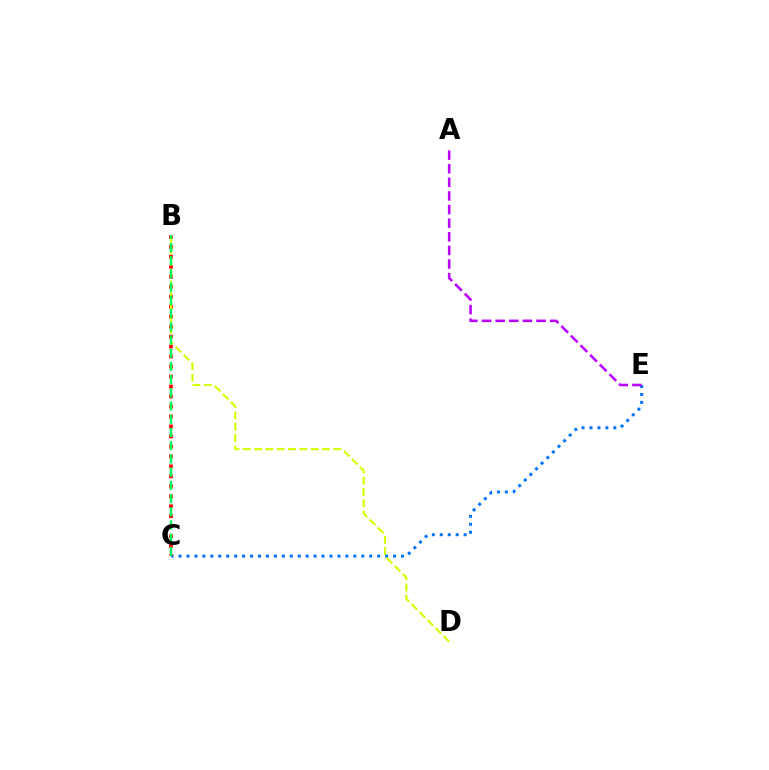{('C', 'E'): [{'color': '#0074ff', 'line_style': 'dotted', 'thickness': 2.16}], ('A', 'E'): [{'color': '#b900ff', 'line_style': 'dashed', 'thickness': 1.85}], ('B', 'C'): [{'color': '#ff0000', 'line_style': 'dotted', 'thickness': 2.71}, {'color': '#00ff5c', 'line_style': 'dashed', 'thickness': 1.79}], ('B', 'D'): [{'color': '#d1ff00', 'line_style': 'dashed', 'thickness': 1.54}]}